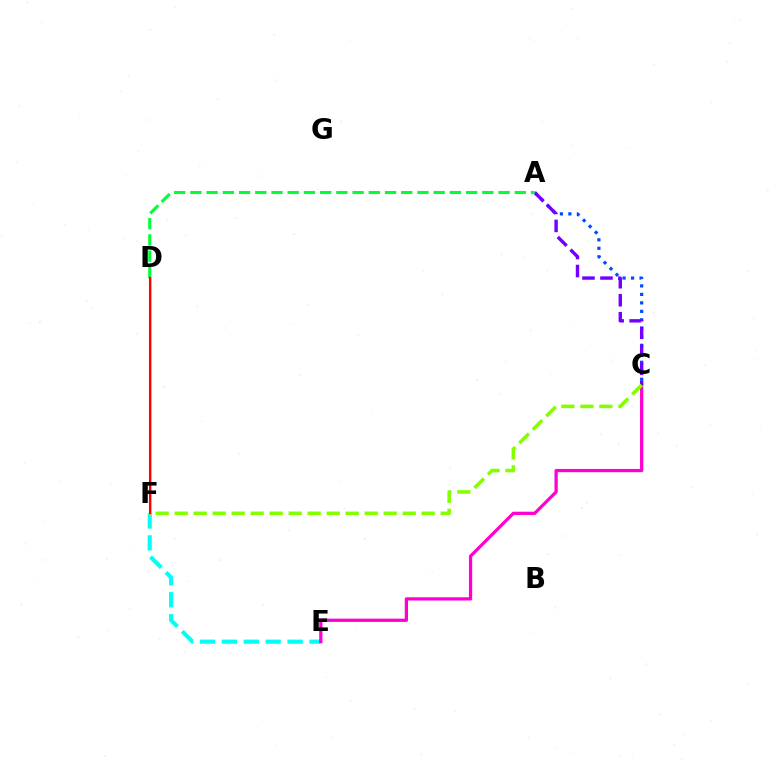{('A', 'C'): [{'color': '#004bff', 'line_style': 'dotted', 'thickness': 2.3}, {'color': '#7200ff', 'line_style': 'dashed', 'thickness': 2.44}], ('E', 'F'): [{'color': '#00fff6', 'line_style': 'dashed', 'thickness': 2.98}], ('C', 'E'): [{'color': '#ff00cf', 'line_style': 'solid', 'thickness': 2.34}], ('D', 'F'): [{'color': '#ffbd00', 'line_style': 'solid', 'thickness': 2.03}, {'color': '#ff0000', 'line_style': 'solid', 'thickness': 1.52}], ('A', 'D'): [{'color': '#00ff39', 'line_style': 'dashed', 'thickness': 2.2}], ('C', 'F'): [{'color': '#84ff00', 'line_style': 'dashed', 'thickness': 2.58}]}